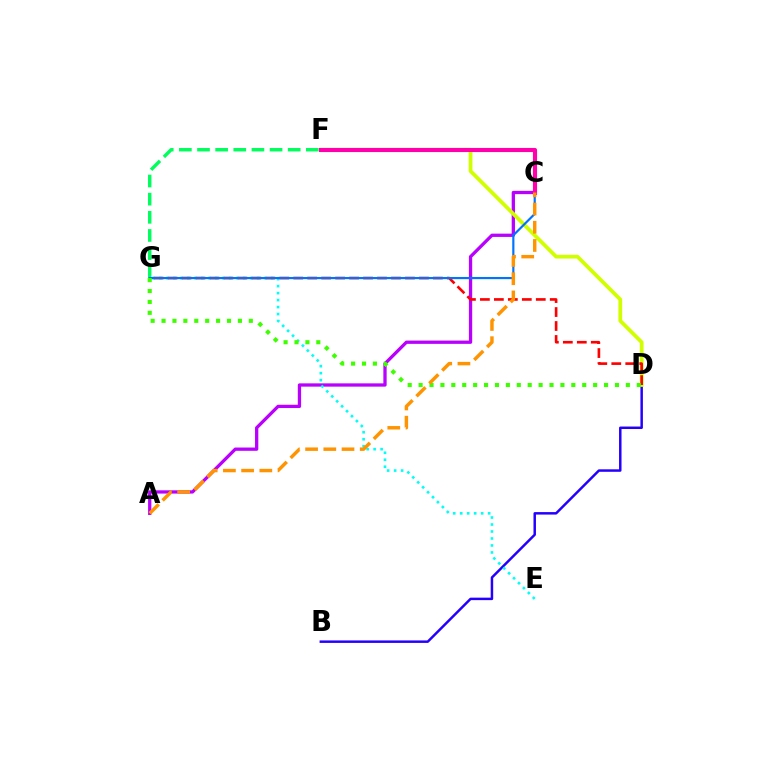{('A', 'C'): [{'color': '#b900ff', 'line_style': 'solid', 'thickness': 2.36}, {'color': '#ff9400', 'line_style': 'dashed', 'thickness': 2.47}], ('B', 'D'): [{'color': '#2500ff', 'line_style': 'solid', 'thickness': 1.79}], ('E', 'G'): [{'color': '#00fff6', 'line_style': 'dotted', 'thickness': 1.9}], ('D', 'F'): [{'color': '#d1ff00', 'line_style': 'solid', 'thickness': 2.7}], ('F', 'G'): [{'color': '#00ff5c', 'line_style': 'dashed', 'thickness': 2.46}], ('D', 'G'): [{'color': '#ff0000', 'line_style': 'dashed', 'thickness': 1.9}, {'color': '#3dff00', 'line_style': 'dotted', 'thickness': 2.96}], ('C', 'G'): [{'color': '#0074ff', 'line_style': 'solid', 'thickness': 1.57}], ('C', 'F'): [{'color': '#ff00ac', 'line_style': 'solid', 'thickness': 2.97}]}